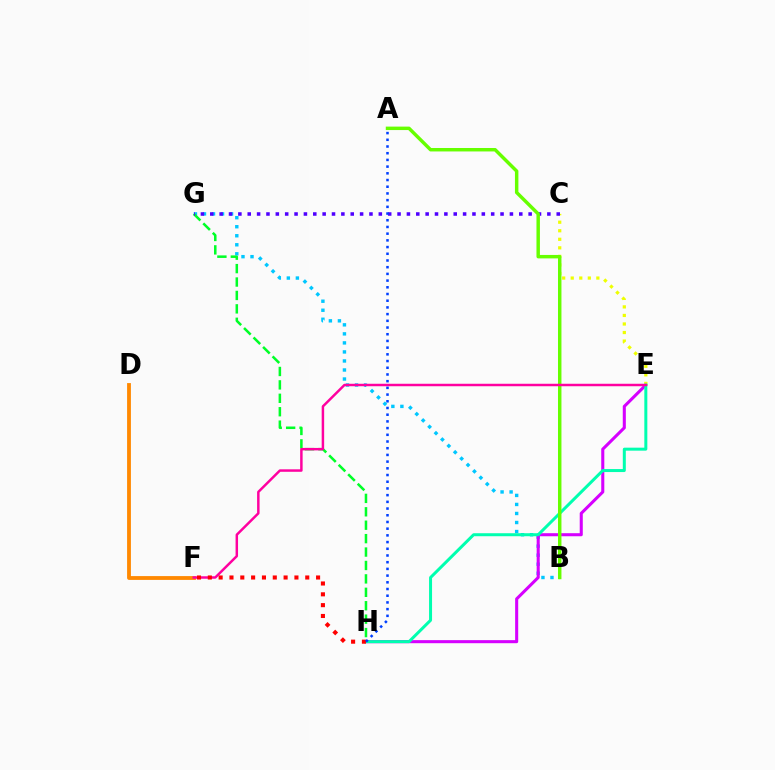{('B', 'G'): [{'color': '#00c7ff', 'line_style': 'dotted', 'thickness': 2.45}], ('E', 'H'): [{'color': '#d600ff', 'line_style': 'solid', 'thickness': 2.21}, {'color': '#00ffaf', 'line_style': 'solid', 'thickness': 2.16}], ('G', 'H'): [{'color': '#00ff27', 'line_style': 'dashed', 'thickness': 1.82}], ('C', 'E'): [{'color': '#eeff00', 'line_style': 'dotted', 'thickness': 2.32}], ('C', 'G'): [{'color': '#4f00ff', 'line_style': 'dotted', 'thickness': 2.54}], ('D', 'F'): [{'color': '#ff8800', 'line_style': 'solid', 'thickness': 2.75}], ('A', 'B'): [{'color': '#66ff00', 'line_style': 'solid', 'thickness': 2.48}], ('E', 'F'): [{'color': '#ff00a0', 'line_style': 'solid', 'thickness': 1.78}], ('F', 'H'): [{'color': '#ff0000', 'line_style': 'dotted', 'thickness': 2.94}], ('A', 'H'): [{'color': '#003fff', 'line_style': 'dotted', 'thickness': 1.82}]}